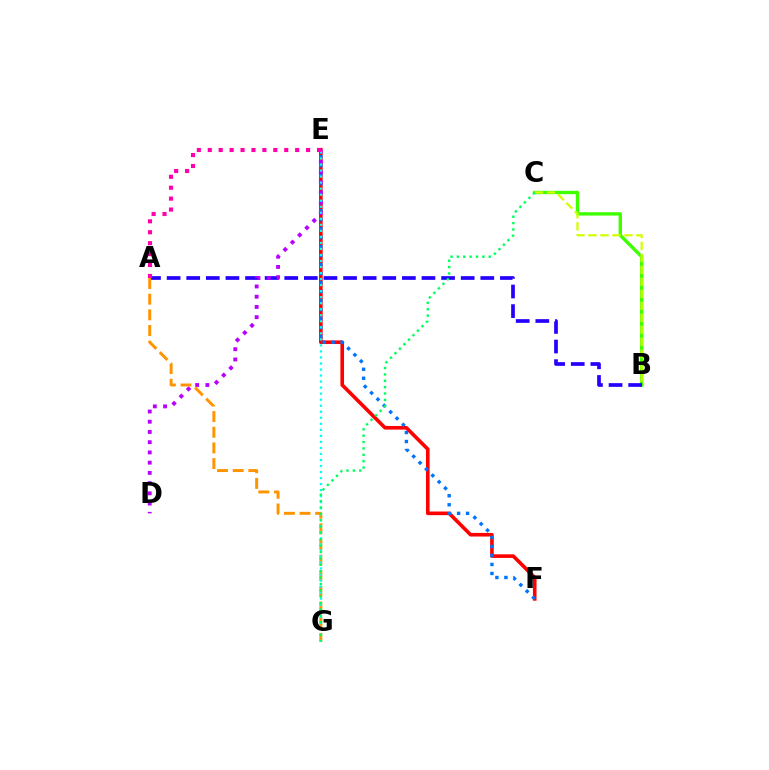{('E', 'F'): [{'color': '#ff0000', 'line_style': 'solid', 'thickness': 2.61}, {'color': '#0074ff', 'line_style': 'dotted', 'thickness': 2.44}], ('B', 'C'): [{'color': '#3dff00', 'line_style': 'solid', 'thickness': 2.43}, {'color': '#d1ff00', 'line_style': 'dashed', 'thickness': 1.63}], ('A', 'B'): [{'color': '#2500ff', 'line_style': 'dashed', 'thickness': 2.66}], ('D', 'E'): [{'color': '#b900ff', 'line_style': 'dotted', 'thickness': 2.78}], ('A', 'G'): [{'color': '#ff9400', 'line_style': 'dashed', 'thickness': 2.13}], ('E', 'G'): [{'color': '#00fff6', 'line_style': 'dotted', 'thickness': 1.64}], ('A', 'E'): [{'color': '#ff00ac', 'line_style': 'dotted', 'thickness': 2.97}], ('C', 'G'): [{'color': '#00ff5c', 'line_style': 'dotted', 'thickness': 1.73}]}